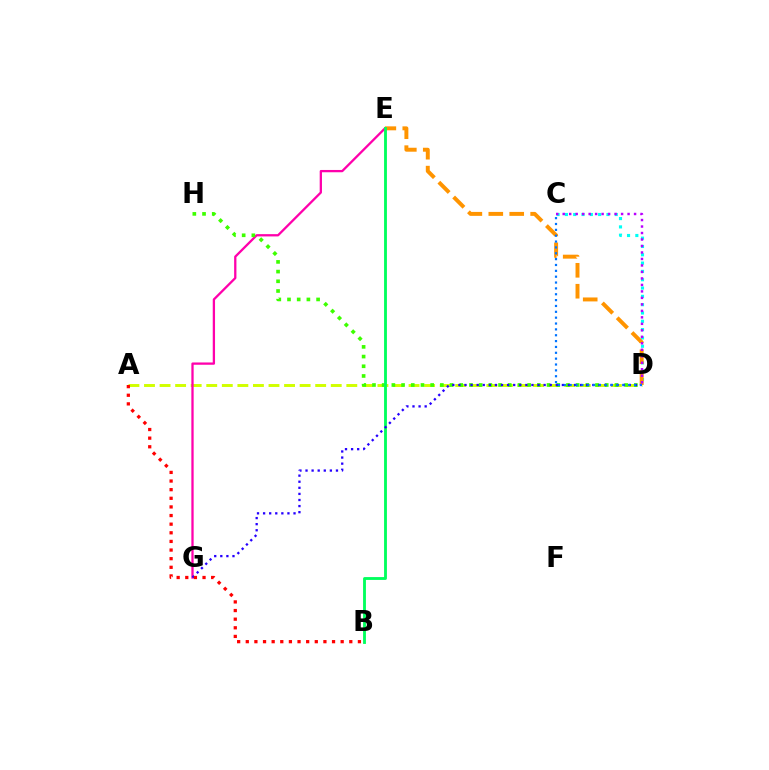{('A', 'D'): [{'color': '#d1ff00', 'line_style': 'dashed', 'thickness': 2.11}], ('E', 'G'): [{'color': '#ff00ac', 'line_style': 'solid', 'thickness': 1.65}], ('C', 'D'): [{'color': '#00fff6', 'line_style': 'dotted', 'thickness': 2.26}, {'color': '#0074ff', 'line_style': 'dotted', 'thickness': 1.59}, {'color': '#b900ff', 'line_style': 'dotted', 'thickness': 1.76}], ('D', 'H'): [{'color': '#3dff00', 'line_style': 'dotted', 'thickness': 2.63}], ('D', 'E'): [{'color': '#ff9400', 'line_style': 'dashed', 'thickness': 2.84}], ('B', 'E'): [{'color': '#00ff5c', 'line_style': 'solid', 'thickness': 2.05}], ('D', 'G'): [{'color': '#2500ff', 'line_style': 'dotted', 'thickness': 1.65}], ('A', 'B'): [{'color': '#ff0000', 'line_style': 'dotted', 'thickness': 2.34}]}